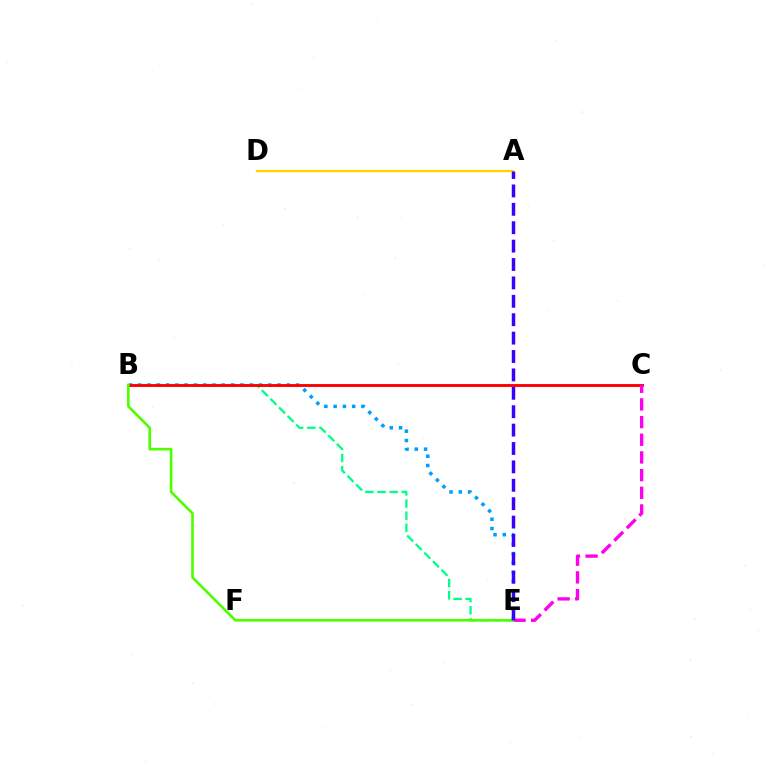{('A', 'D'): [{'color': '#ffd500', 'line_style': 'solid', 'thickness': 1.66}], ('B', 'E'): [{'color': '#00ff86', 'line_style': 'dashed', 'thickness': 1.65}, {'color': '#009eff', 'line_style': 'dotted', 'thickness': 2.52}, {'color': '#4fff00', 'line_style': 'solid', 'thickness': 1.91}], ('B', 'C'): [{'color': '#ff0000', 'line_style': 'solid', 'thickness': 2.08}], ('C', 'E'): [{'color': '#ff00ed', 'line_style': 'dashed', 'thickness': 2.4}], ('A', 'E'): [{'color': '#3700ff', 'line_style': 'dashed', 'thickness': 2.5}]}